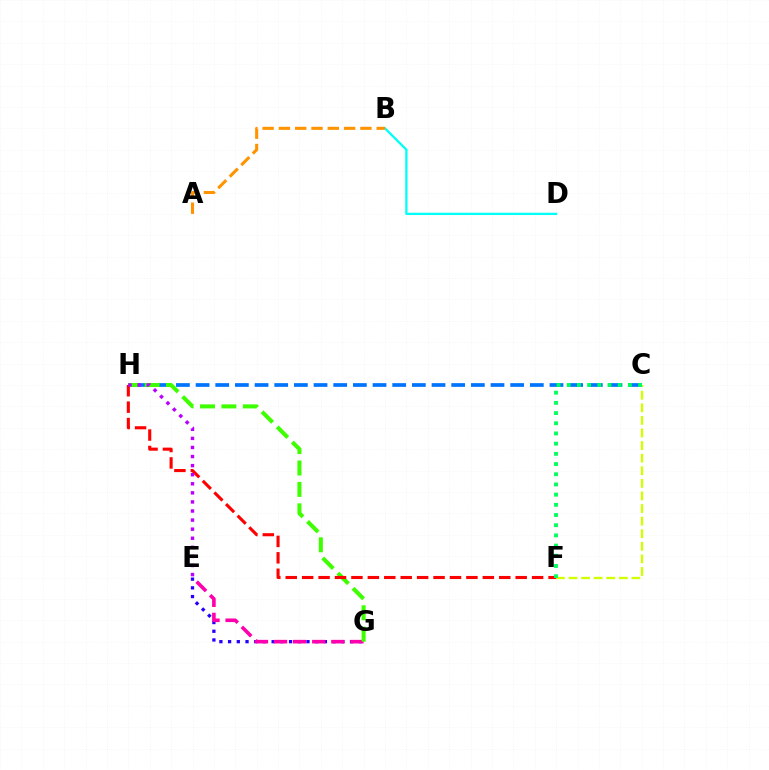{('C', 'F'): [{'color': '#d1ff00', 'line_style': 'dashed', 'thickness': 1.71}, {'color': '#00ff5c', 'line_style': 'dotted', 'thickness': 2.77}], ('C', 'H'): [{'color': '#0074ff', 'line_style': 'dashed', 'thickness': 2.67}], ('E', 'G'): [{'color': '#2500ff', 'line_style': 'dotted', 'thickness': 2.37}, {'color': '#ff00ac', 'line_style': 'dashed', 'thickness': 2.59}], ('B', 'D'): [{'color': '#00fff6', 'line_style': 'solid', 'thickness': 1.65}], ('G', 'H'): [{'color': '#3dff00', 'line_style': 'dashed', 'thickness': 2.91}], ('F', 'H'): [{'color': '#ff0000', 'line_style': 'dashed', 'thickness': 2.23}], ('E', 'H'): [{'color': '#b900ff', 'line_style': 'dotted', 'thickness': 2.47}], ('A', 'B'): [{'color': '#ff9400', 'line_style': 'dashed', 'thickness': 2.21}]}